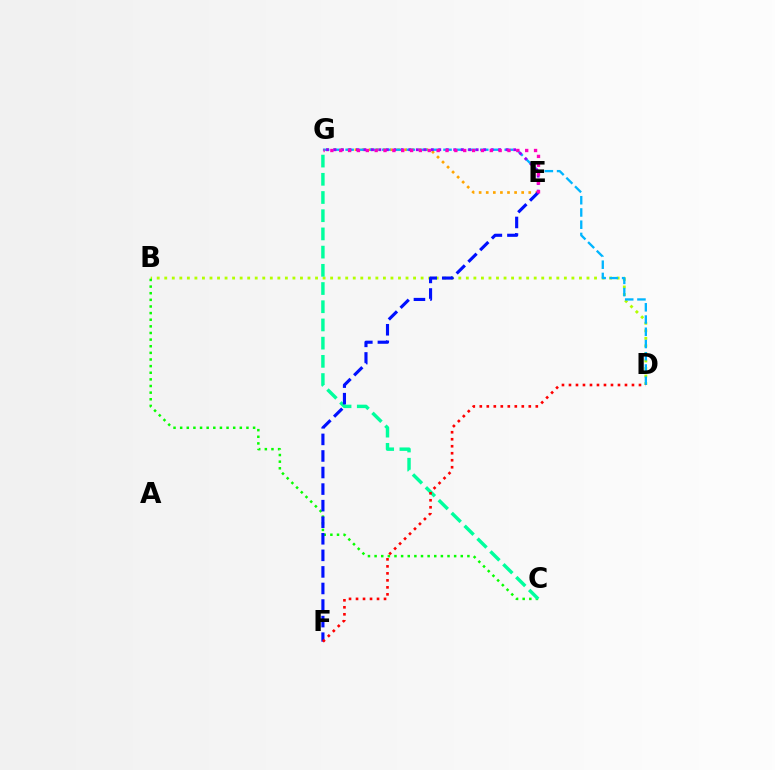{('E', 'G'): [{'color': '#ffa500', 'line_style': 'dotted', 'thickness': 1.93}, {'color': '#9b00ff', 'line_style': 'dotted', 'thickness': 2.03}, {'color': '#ff00bd', 'line_style': 'dotted', 'thickness': 2.41}], ('B', 'D'): [{'color': '#b3ff00', 'line_style': 'dotted', 'thickness': 2.05}], ('B', 'C'): [{'color': '#08ff00', 'line_style': 'dotted', 'thickness': 1.8}], ('D', 'G'): [{'color': '#00b5ff', 'line_style': 'dashed', 'thickness': 1.66}], ('C', 'G'): [{'color': '#00ff9d', 'line_style': 'dashed', 'thickness': 2.47}], ('E', 'F'): [{'color': '#0010ff', 'line_style': 'dashed', 'thickness': 2.25}], ('D', 'F'): [{'color': '#ff0000', 'line_style': 'dotted', 'thickness': 1.9}]}